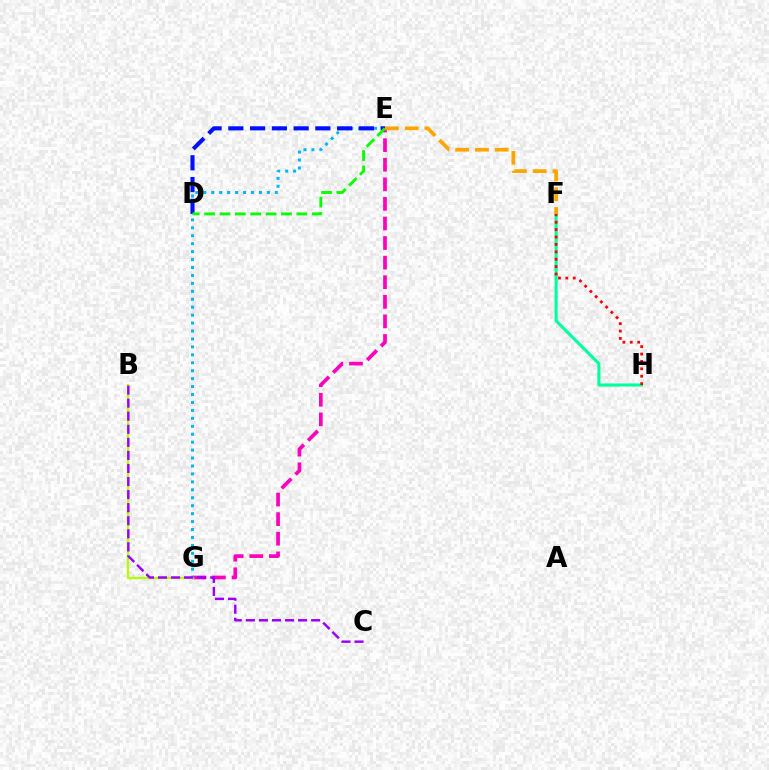{('E', 'G'): [{'color': '#ff00bd', 'line_style': 'dashed', 'thickness': 2.66}, {'color': '#00b5ff', 'line_style': 'dotted', 'thickness': 2.16}], ('B', 'G'): [{'color': '#b3ff00', 'line_style': 'solid', 'thickness': 1.63}], ('D', 'E'): [{'color': '#0010ff', 'line_style': 'dashed', 'thickness': 2.96}, {'color': '#08ff00', 'line_style': 'dashed', 'thickness': 2.09}], ('F', 'H'): [{'color': '#00ff9d', 'line_style': 'solid', 'thickness': 2.22}, {'color': '#ff0000', 'line_style': 'dotted', 'thickness': 2.01}], ('B', 'C'): [{'color': '#9b00ff', 'line_style': 'dashed', 'thickness': 1.77}], ('E', 'F'): [{'color': '#ffa500', 'line_style': 'dashed', 'thickness': 2.69}]}